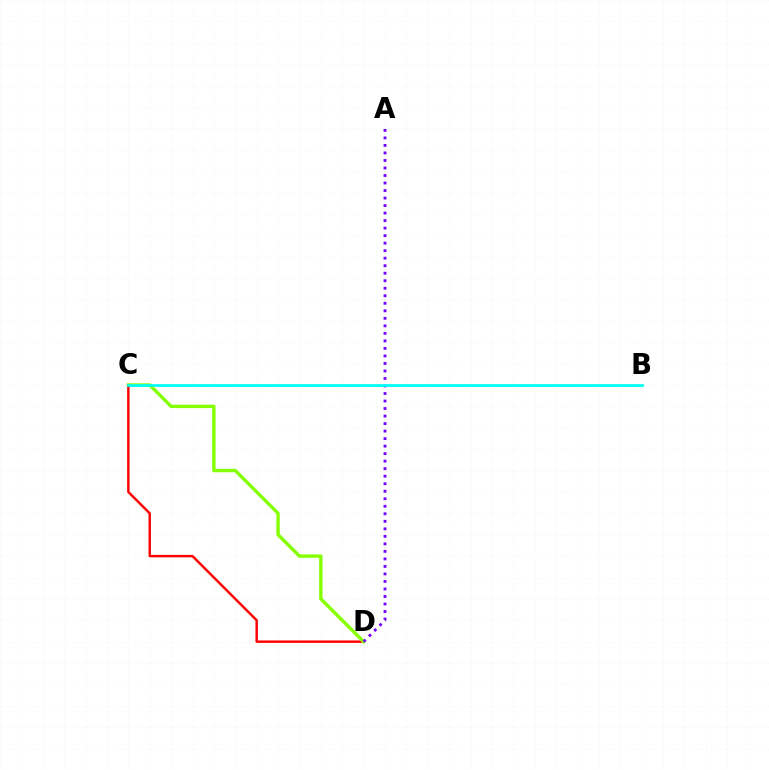{('C', 'D'): [{'color': '#ff0000', 'line_style': 'solid', 'thickness': 1.75}, {'color': '#84ff00', 'line_style': 'solid', 'thickness': 2.43}], ('A', 'D'): [{'color': '#7200ff', 'line_style': 'dotted', 'thickness': 2.04}], ('B', 'C'): [{'color': '#00fff6', 'line_style': 'solid', 'thickness': 1.97}]}